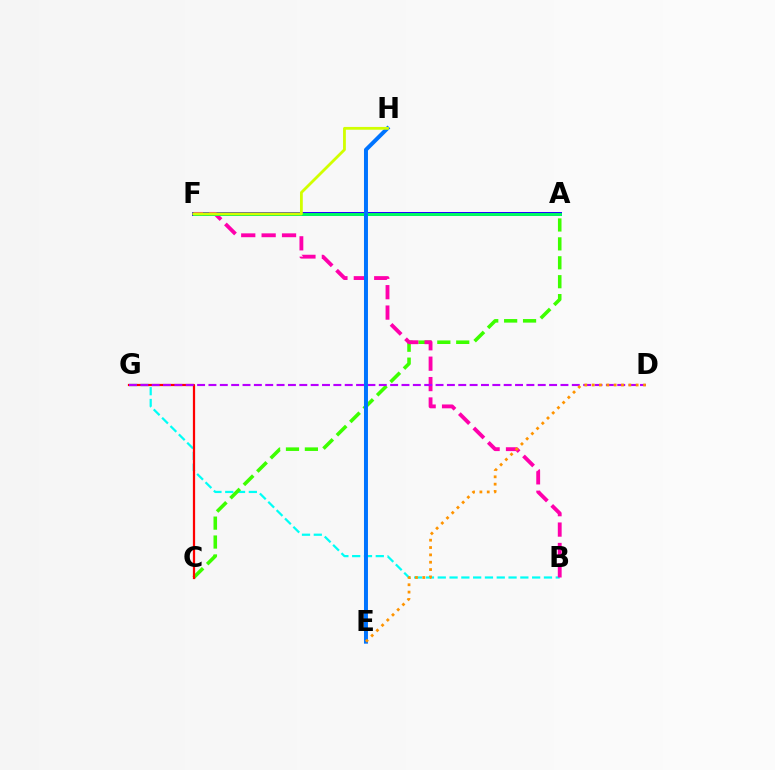{('B', 'G'): [{'color': '#00fff6', 'line_style': 'dashed', 'thickness': 1.6}], ('A', 'C'): [{'color': '#3dff00', 'line_style': 'dashed', 'thickness': 2.57}], ('A', 'F'): [{'color': '#2500ff', 'line_style': 'solid', 'thickness': 2.87}, {'color': '#00ff5c', 'line_style': 'solid', 'thickness': 2.08}], ('B', 'F'): [{'color': '#ff00ac', 'line_style': 'dashed', 'thickness': 2.77}], ('C', 'G'): [{'color': '#ff0000', 'line_style': 'solid', 'thickness': 1.61}], ('D', 'G'): [{'color': '#b900ff', 'line_style': 'dashed', 'thickness': 1.54}], ('E', 'H'): [{'color': '#0074ff', 'line_style': 'solid', 'thickness': 2.86}], ('F', 'H'): [{'color': '#d1ff00', 'line_style': 'solid', 'thickness': 2.01}], ('D', 'E'): [{'color': '#ff9400', 'line_style': 'dotted', 'thickness': 2.0}]}